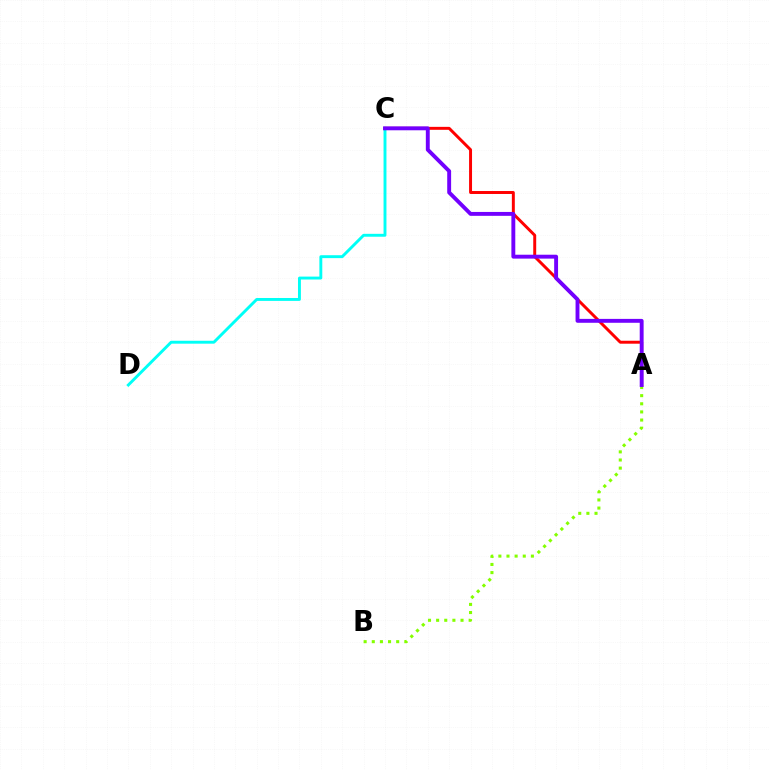{('A', 'C'): [{'color': '#ff0000', 'line_style': 'solid', 'thickness': 2.13}, {'color': '#7200ff', 'line_style': 'solid', 'thickness': 2.8}], ('C', 'D'): [{'color': '#00fff6', 'line_style': 'solid', 'thickness': 2.09}], ('A', 'B'): [{'color': '#84ff00', 'line_style': 'dotted', 'thickness': 2.21}]}